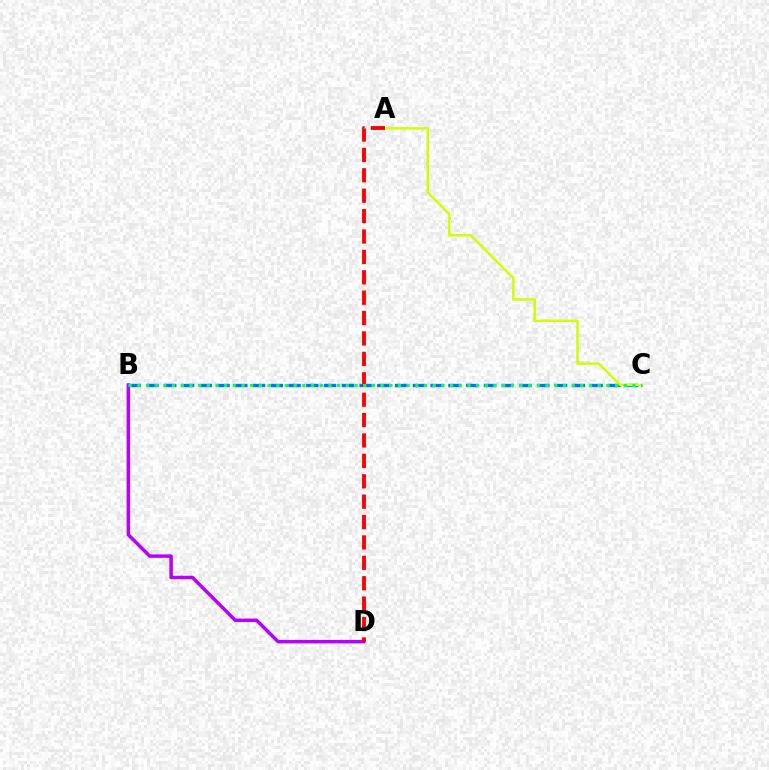{('B', 'D'): [{'color': '#b900ff', 'line_style': 'solid', 'thickness': 2.51}], ('B', 'C'): [{'color': '#0074ff', 'line_style': 'dashed', 'thickness': 2.41}, {'color': '#00ff5c', 'line_style': 'dotted', 'thickness': 2.36}], ('A', 'C'): [{'color': '#d1ff00', 'line_style': 'solid', 'thickness': 1.78}], ('A', 'D'): [{'color': '#ff0000', 'line_style': 'dashed', 'thickness': 2.77}]}